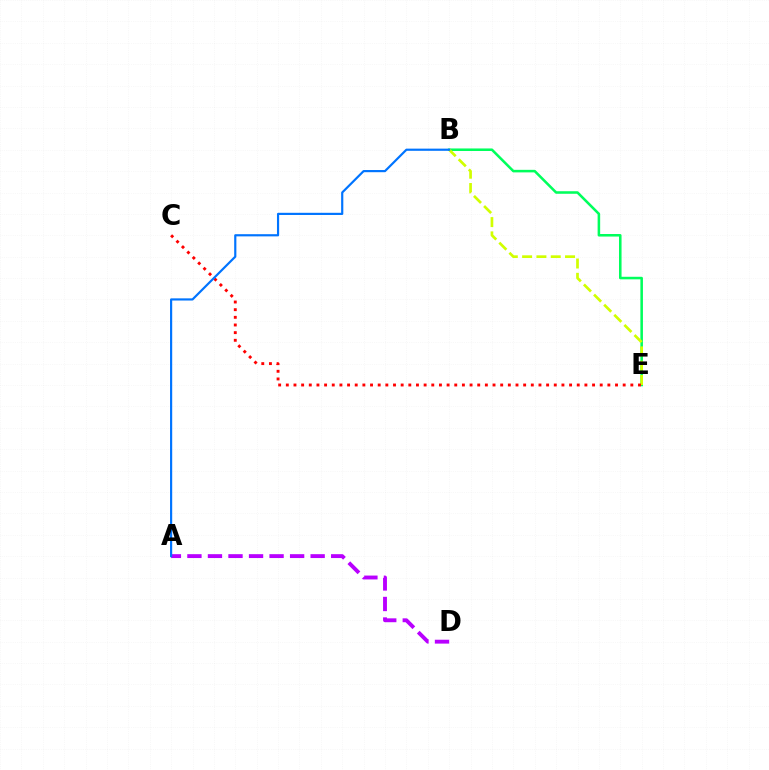{('B', 'E'): [{'color': '#00ff5c', 'line_style': 'solid', 'thickness': 1.84}, {'color': '#d1ff00', 'line_style': 'dashed', 'thickness': 1.94}], ('A', 'D'): [{'color': '#b900ff', 'line_style': 'dashed', 'thickness': 2.79}], ('C', 'E'): [{'color': '#ff0000', 'line_style': 'dotted', 'thickness': 2.08}], ('A', 'B'): [{'color': '#0074ff', 'line_style': 'solid', 'thickness': 1.57}]}